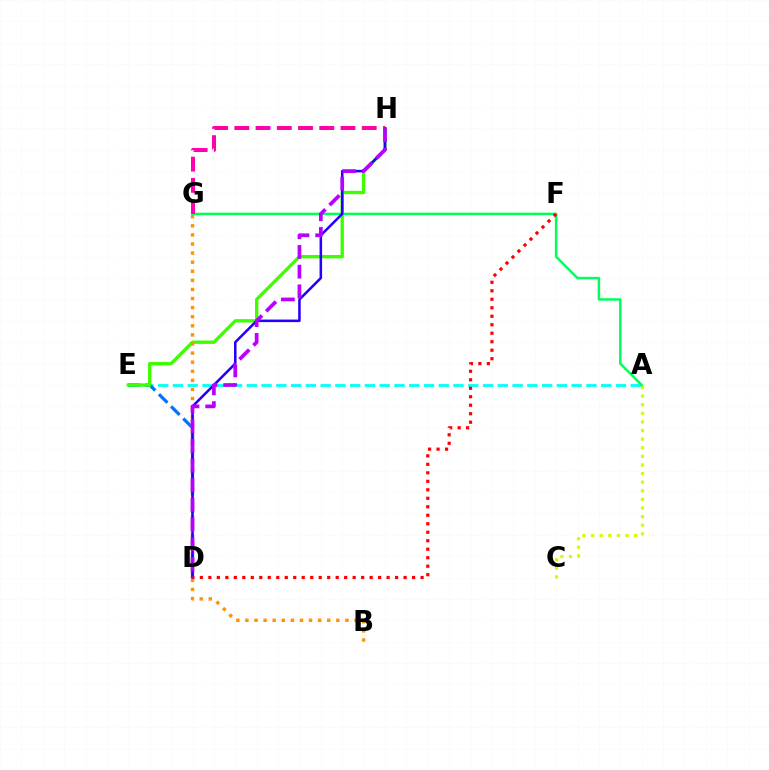{('A', 'C'): [{'color': '#d1ff00', 'line_style': 'dotted', 'thickness': 2.34}], ('A', 'E'): [{'color': '#00fff6', 'line_style': 'dashed', 'thickness': 2.01}], ('D', 'E'): [{'color': '#0074ff', 'line_style': 'dashed', 'thickness': 2.34}], ('E', 'H'): [{'color': '#3dff00', 'line_style': 'solid', 'thickness': 2.41}], ('A', 'G'): [{'color': '#00ff5c', 'line_style': 'solid', 'thickness': 1.79}], ('B', 'G'): [{'color': '#ff9400', 'line_style': 'dotted', 'thickness': 2.47}], ('D', 'H'): [{'color': '#2500ff', 'line_style': 'solid', 'thickness': 1.83}, {'color': '#b900ff', 'line_style': 'dashed', 'thickness': 2.68}], ('G', 'H'): [{'color': '#ff00ac', 'line_style': 'dashed', 'thickness': 2.88}], ('D', 'F'): [{'color': '#ff0000', 'line_style': 'dotted', 'thickness': 2.31}]}